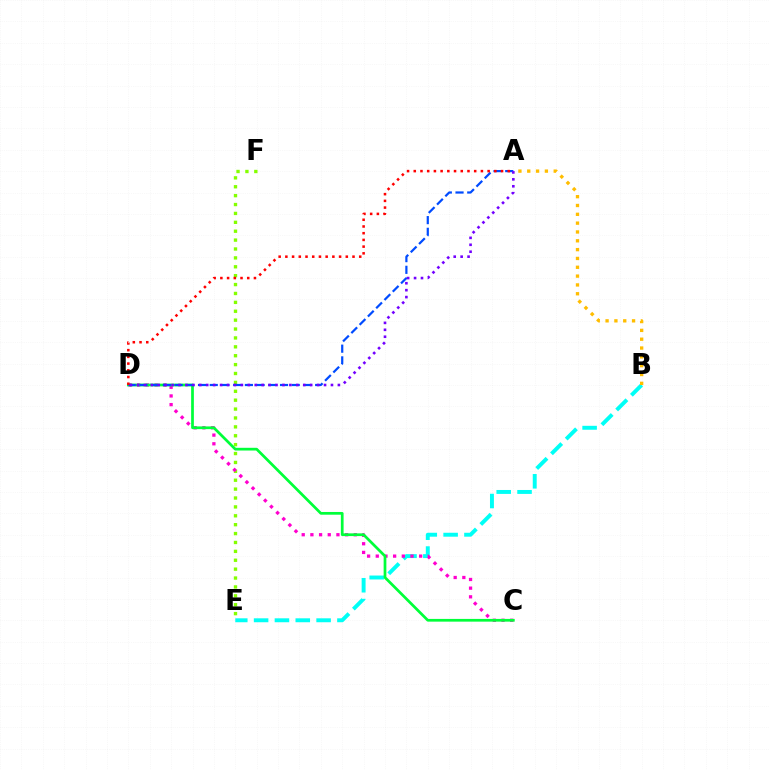{('B', 'E'): [{'color': '#00fff6', 'line_style': 'dashed', 'thickness': 2.83}], ('E', 'F'): [{'color': '#84ff00', 'line_style': 'dotted', 'thickness': 2.42}], ('C', 'D'): [{'color': '#ff00cf', 'line_style': 'dotted', 'thickness': 2.36}, {'color': '#00ff39', 'line_style': 'solid', 'thickness': 1.96}], ('A', 'D'): [{'color': '#004bff', 'line_style': 'dashed', 'thickness': 1.59}, {'color': '#7200ff', 'line_style': 'dotted', 'thickness': 1.88}, {'color': '#ff0000', 'line_style': 'dotted', 'thickness': 1.82}], ('A', 'B'): [{'color': '#ffbd00', 'line_style': 'dotted', 'thickness': 2.4}]}